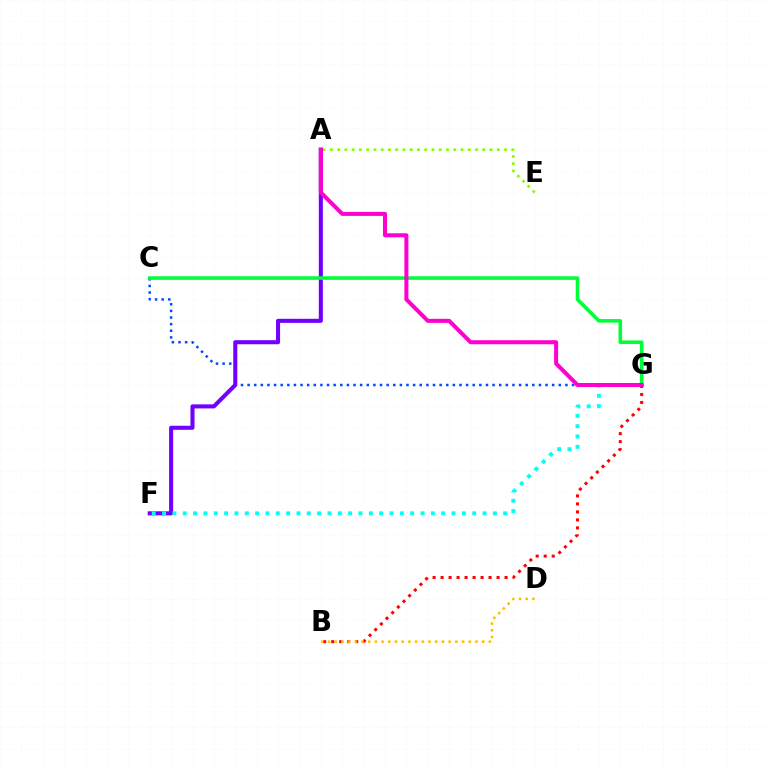{('B', 'G'): [{'color': '#ff0000', 'line_style': 'dotted', 'thickness': 2.17}], ('C', 'G'): [{'color': '#004bff', 'line_style': 'dotted', 'thickness': 1.8}, {'color': '#00ff39', 'line_style': 'solid', 'thickness': 2.58}], ('A', 'E'): [{'color': '#84ff00', 'line_style': 'dotted', 'thickness': 1.97}], ('A', 'F'): [{'color': '#7200ff', 'line_style': 'solid', 'thickness': 2.93}], ('F', 'G'): [{'color': '#00fff6', 'line_style': 'dotted', 'thickness': 2.81}], ('B', 'D'): [{'color': '#ffbd00', 'line_style': 'dotted', 'thickness': 1.82}], ('A', 'G'): [{'color': '#ff00cf', 'line_style': 'solid', 'thickness': 2.89}]}